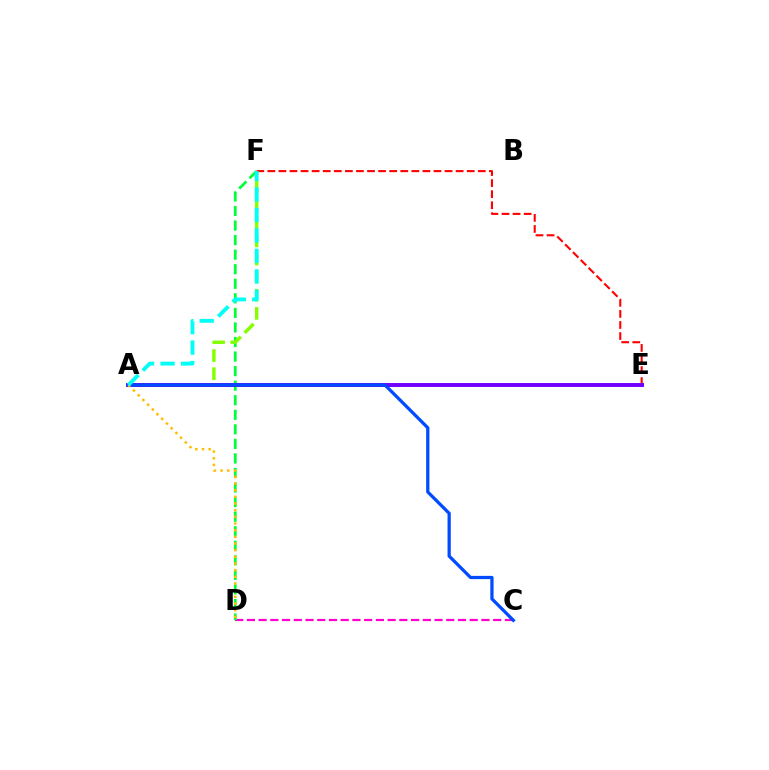{('C', 'D'): [{'color': '#ff00cf', 'line_style': 'dashed', 'thickness': 1.59}], ('D', 'F'): [{'color': '#00ff39', 'line_style': 'dashed', 'thickness': 1.98}], ('A', 'F'): [{'color': '#84ff00', 'line_style': 'dashed', 'thickness': 2.46}, {'color': '#00fff6', 'line_style': 'dashed', 'thickness': 2.78}], ('E', 'F'): [{'color': '#ff0000', 'line_style': 'dashed', 'thickness': 1.5}], ('A', 'E'): [{'color': '#7200ff', 'line_style': 'solid', 'thickness': 2.84}], ('A', 'C'): [{'color': '#004bff', 'line_style': 'solid', 'thickness': 2.34}], ('A', 'D'): [{'color': '#ffbd00', 'line_style': 'dotted', 'thickness': 1.81}]}